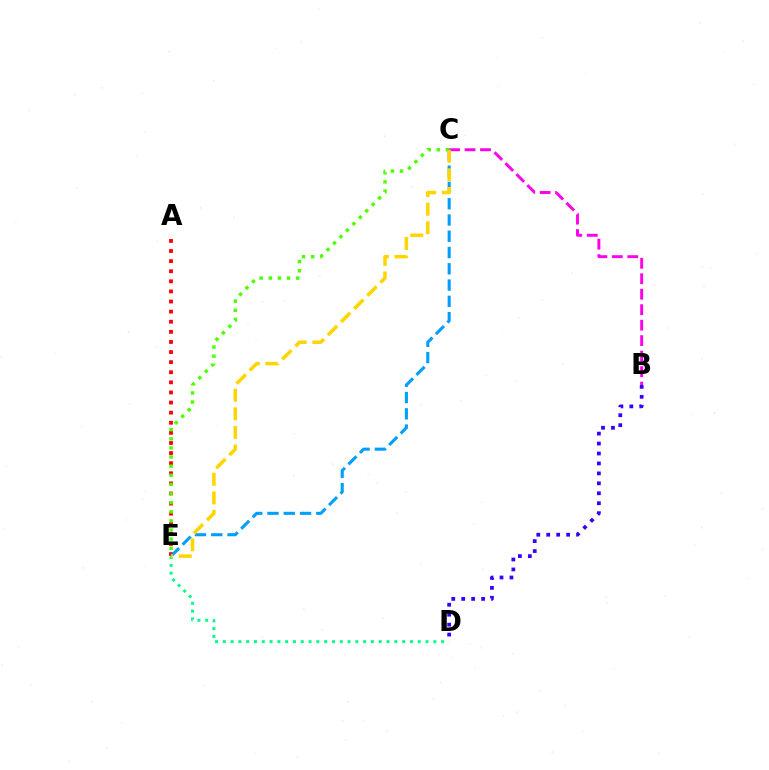{('B', 'D'): [{'color': '#3700ff', 'line_style': 'dotted', 'thickness': 2.7}], ('A', 'E'): [{'color': '#ff0000', 'line_style': 'dotted', 'thickness': 2.74}], ('C', 'E'): [{'color': '#4fff00', 'line_style': 'dotted', 'thickness': 2.48}, {'color': '#009eff', 'line_style': 'dashed', 'thickness': 2.21}, {'color': '#ffd500', 'line_style': 'dashed', 'thickness': 2.52}], ('D', 'E'): [{'color': '#00ff86', 'line_style': 'dotted', 'thickness': 2.12}], ('B', 'C'): [{'color': '#ff00ed', 'line_style': 'dashed', 'thickness': 2.1}]}